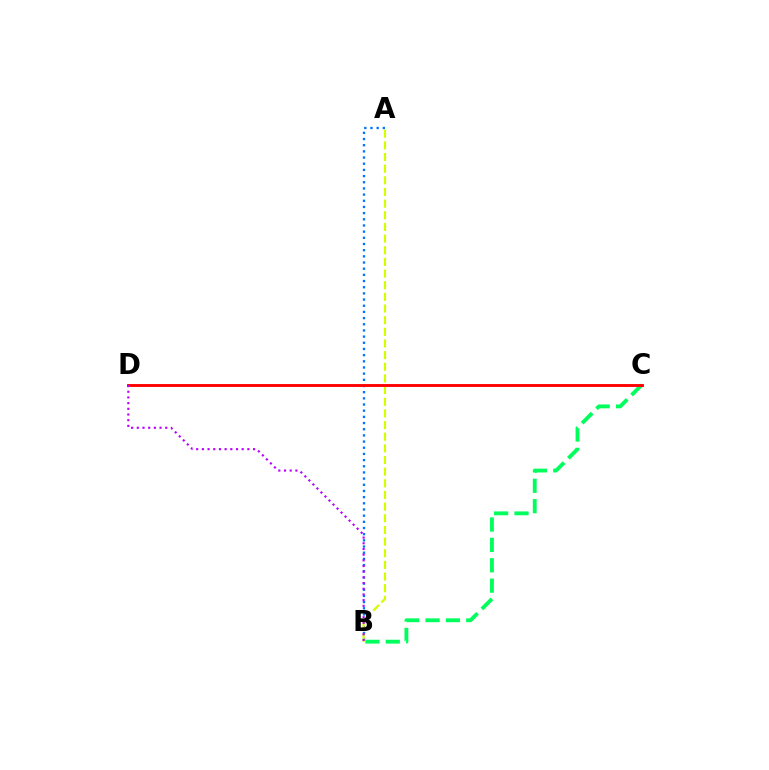{('A', 'B'): [{'color': '#0074ff', 'line_style': 'dotted', 'thickness': 1.68}, {'color': '#d1ff00', 'line_style': 'dashed', 'thickness': 1.58}], ('B', 'C'): [{'color': '#00ff5c', 'line_style': 'dashed', 'thickness': 2.77}], ('C', 'D'): [{'color': '#ff0000', 'line_style': 'solid', 'thickness': 2.08}], ('B', 'D'): [{'color': '#b900ff', 'line_style': 'dotted', 'thickness': 1.55}]}